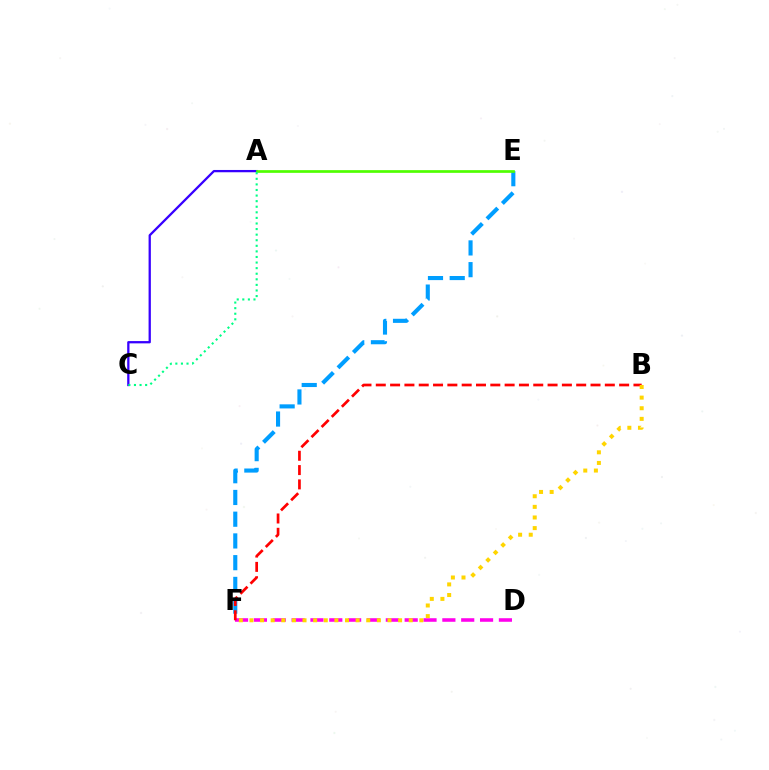{('A', 'C'): [{'color': '#3700ff', 'line_style': 'solid', 'thickness': 1.65}, {'color': '#00ff86', 'line_style': 'dotted', 'thickness': 1.52}], ('E', 'F'): [{'color': '#009eff', 'line_style': 'dashed', 'thickness': 2.95}], ('D', 'F'): [{'color': '#ff00ed', 'line_style': 'dashed', 'thickness': 2.56}], ('A', 'E'): [{'color': '#4fff00', 'line_style': 'solid', 'thickness': 1.95}], ('B', 'F'): [{'color': '#ff0000', 'line_style': 'dashed', 'thickness': 1.94}, {'color': '#ffd500', 'line_style': 'dotted', 'thickness': 2.88}]}